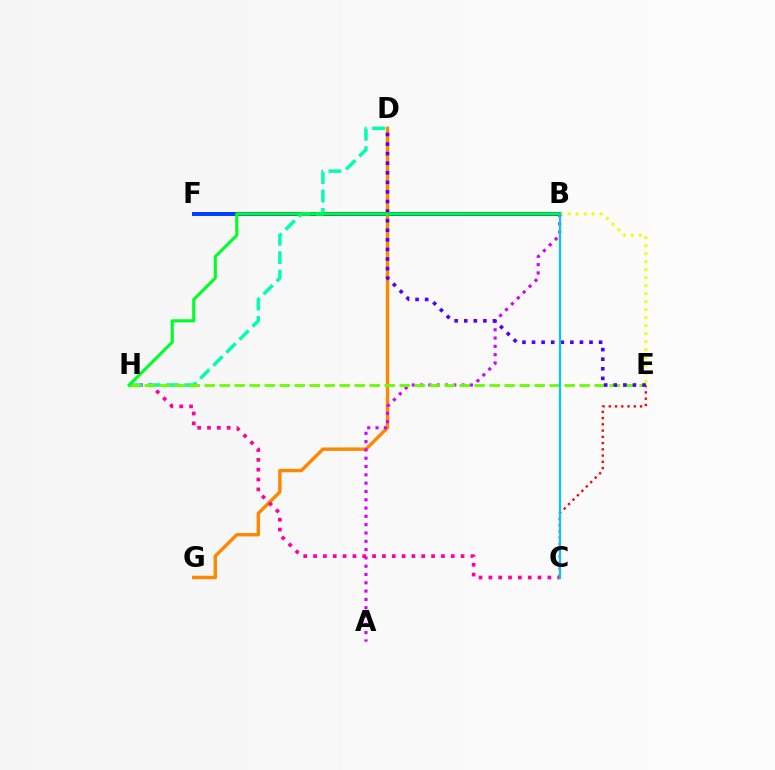{('B', 'F'): [{'color': '#003fff', 'line_style': 'solid', 'thickness': 2.86}], ('D', 'G'): [{'color': '#ff8800', 'line_style': 'solid', 'thickness': 2.46}], ('A', 'B'): [{'color': '#d600ff', 'line_style': 'dotted', 'thickness': 2.26}], ('C', 'E'): [{'color': '#ff0000', 'line_style': 'dotted', 'thickness': 1.7}], ('C', 'H'): [{'color': '#ff00a0', 'line_style': 'dotted', 'thickness': 2.67}], ('D', 'H'): [{'color': '#00ffaf', 'line_style': 'dashed', 'thickness': 2.51}], ('E', 'H'): [{'color': '#66ff00', 'line_style': 'dashed', 'thickness': 2.04}], ('B', 'E'): [{'color': '#eeff00', 'line_style': 'dotted', 'thickness': 2.17}], ('D', 'E'): [{'color': '#4f00ff', 'line_style': 'dotted', 'thickness': 2.6}], ('B', 'H'): [{'color': '#00ff27', 'line_style': 'solid', 'thickness': 2.24}], ('B', 'C'): [{'color': '#00c7ff', 'line_style': 'solid', 'thickness': 1.6}]}